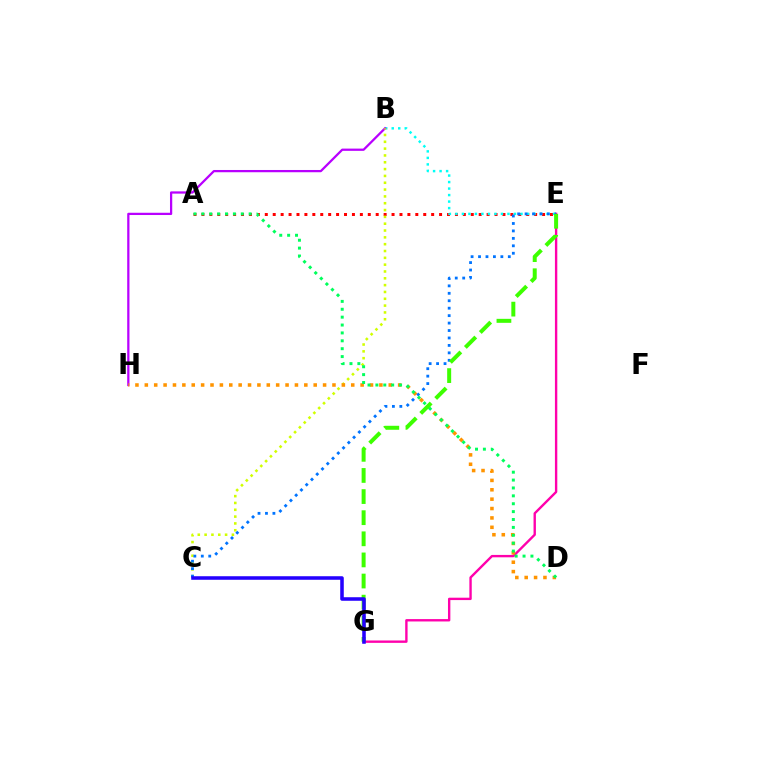{('A', 'E'): [{'color': '#ff0000', 'line_style': 'dotted', 'thickness': 2.15}], ('B', 'E'): [{'color': '#00fff6', 'line_style': 'dotted', 'thickness': 1.77}], ('E', 'G'): [{'color': '#ff00ac', 'line_style': 'solid', 'thickness': 1.71}, {'color': '#3dff00', 'line_style': 'dashed', 'thickness': 2.87}], ('B', 'H'): [{'color': '#b900ff', 'line_style': 'solid', 'thickness': 1.62}], ('B', 'C'): [{'color': '#d1ff00', 'line_style': 'dotted', 'thickness': 1.85}], ('D', 'H'): [{'color': '#ff9400', 'line_style': 'dotted', 'thickness': 2.55}], ('C', 'E'): [{'color': '#0074ff', 'line_style': 'dotted', 'thickness': 2.02}], ('C', 'G'): [{'color': '#2500ff', 'line_style': 'solid', 'thickness': 2.55}], ('A', 'D'): [{'color': '#00ff5c', 'line_style': 'dotted', 'thickness': 2.14}]}